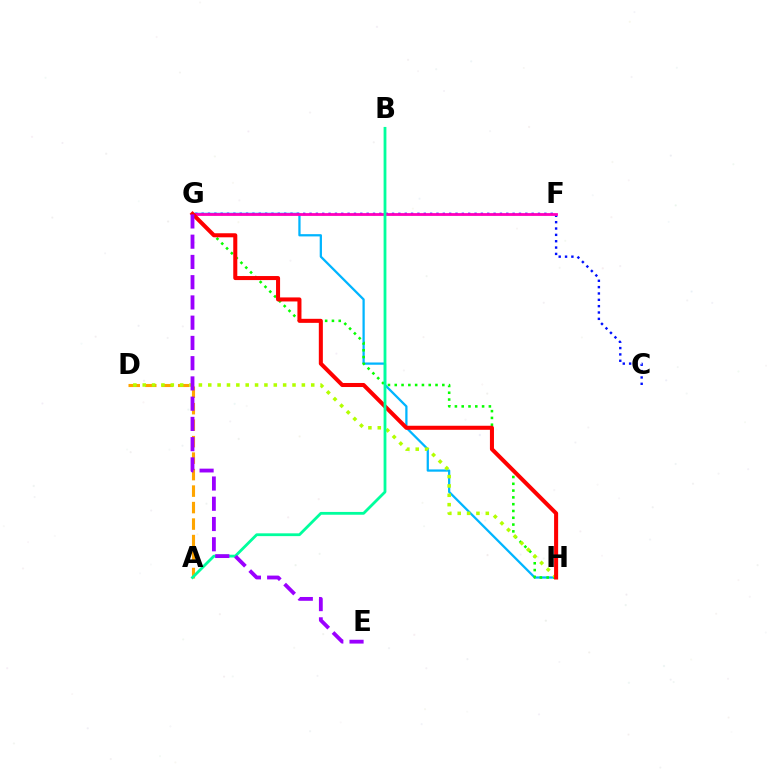{('A', 'D'): [{'color': '#ffa500', 'line_style': 'dashed', 'thickness': 2.24}], ('G', 'H'): [{'color': '#00b5ff', 'line_style': 'solid', 'thickness': 1.63}, {'color': '#08ff00', 'line_style': 'dotted', 'thickness': 1.85}, {'color': '#ff0000', 'line_style': 'solid', 'thickness': 2.91}], ('C', 'G'): [{'color': '#0010ff', 'line_style': 'dotted', 'thickness': 1.72}], ('D', 'H'): [{'color': '#b3ff00', 'line_style': 'dotted', 'thickness': 2.54}], ('F', 'G'): [{'color': '#ff00bd', 'line_style': 'solid', 'thickness': 2.02}], ('A', 'B'): [{'color': '#00ff9d', 'line_style': 'solid', 'thickness': 2.02}], ('E', 'G'): [{'color': '#9b00ff', 'line_style': 'dashed', 'thickness': 2.75}]}